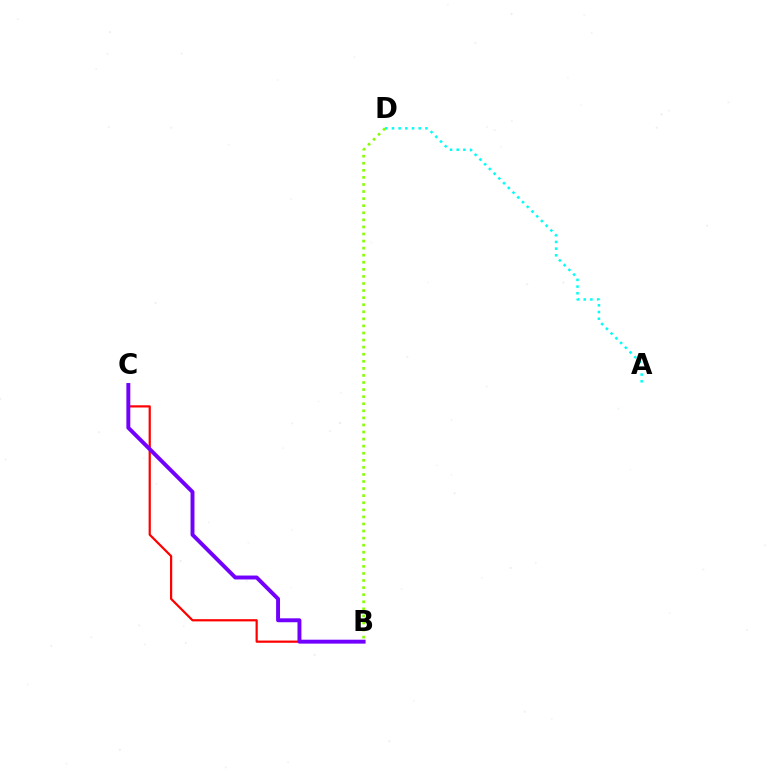{('B', 'C'): [{'color': '#ff0000', 'line_style': 'solid', 'thickness': 1.59}, {'color': '#7200ff', 'line_style': 'solid', 'thickness': 2.83}], ('A', 'D'): [{'color': '#00fff6', 'line_style': 'dotted', 'thickness': 1.82}], ('B', 'D'): [{'color': '#84ff00', 'line_style': 'dotted', 'thickness': 1.92}]}